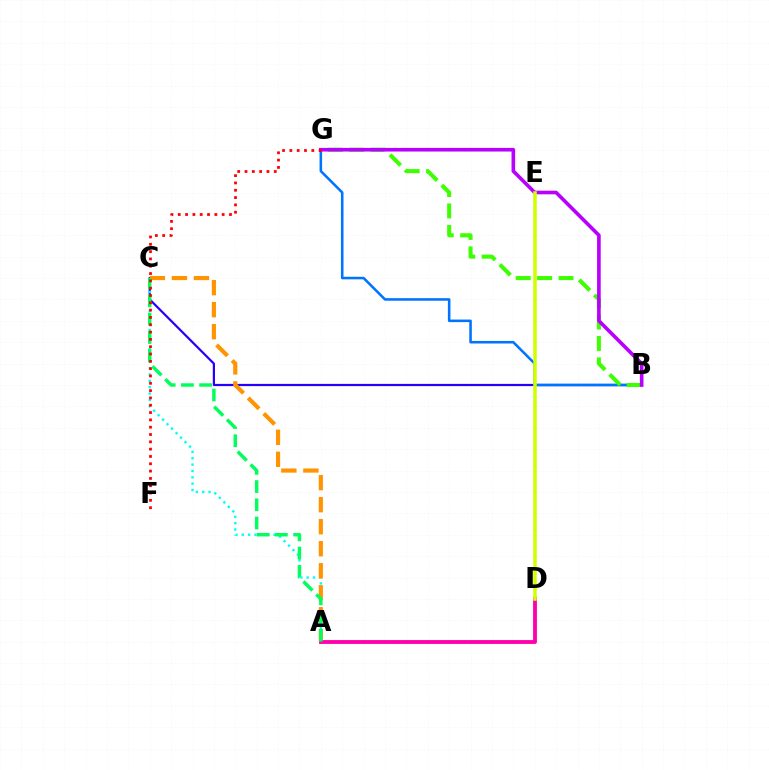{('B', 'C'): [{'color': '#2500ff', 'line_style': 'solid', 'thickness': 1.6}], ('A', 'C'): [{'color': '#00fff6', 'line_style': 'dotted', 'thickness': 1.72}, {'color': '#ff9400', 'line_style': 'dashed', 'thickness': 2.99}, {'color': '#00ff5c', 'line_style': 'dashed', 'thickness': 2.47}], ('B', 'G'): [{'color': '#0074ff', 'line_style': 'solid', 'thickness': 1.84}, {'color': '#3dff00', 'line_style': 'dashed', 'thickness': 2.91}, {'color': '#b900ff', 'line_style': 'solid', 'thickness': 2.62}], ('A', 'D'): [{'color': '#ff00ac', 'line_style': 'solid', 'thickness': 2.76}], ('F', 'G'): [{'color': '#ff0000', 'line_style': 'dotted', 'thickness': 1.99}], ('D', 'E'): [{'color': '#d1ff00', 'line_style': 'solid', 'thickness': 2.53}]}